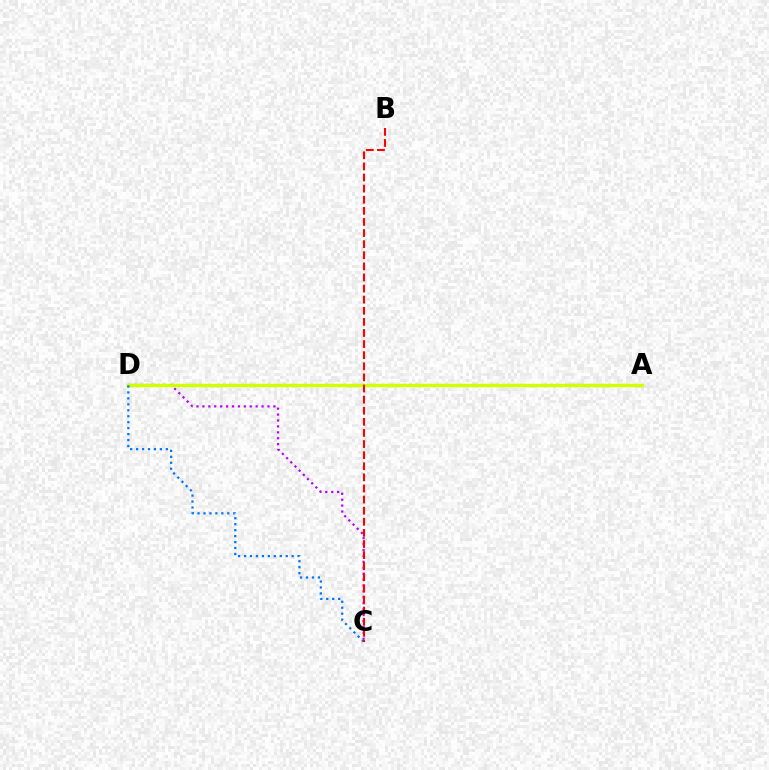{('C', 'D'): [{'color': '#b900ff', 'line_style': 'dotted', 'thickness': 1.61}, {'color': '#0074ff', 'line_style': 'dotted', 'thickness': 1.62}], ('A', 'D'): [{'color': '#00ff5c', 'line_style': 'dotted', 'thickness': 2.19}, {'color': '#d1ff00', 'line_style': 'solid', 'thickness': 2.47}], ('B', 'C'): [{'color': '#ff0000', 'line_style': 'dashed', 'thickness': 1.51}]}